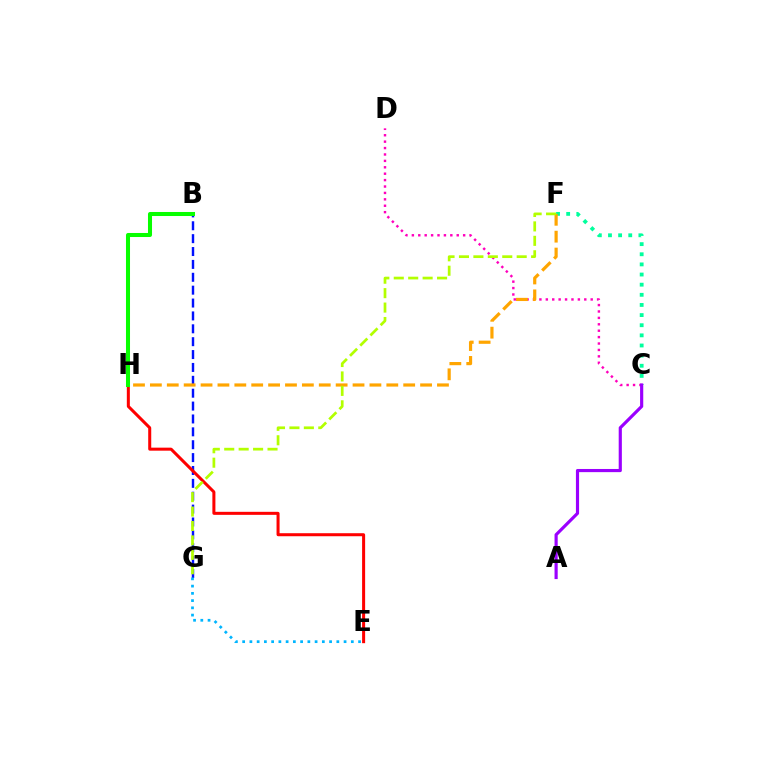{('C', 'F'): [{'color': '#00ff9d', 'line_style': 'dotted', 'thickness': 2.75}], ('B', 'G'): [{'color': '#0010ff', 'line_style': 'dashed', 'thickness': 1.75}], ('C', 'D'): [{'color': '#ff00bd', 'line_style': 'dotted', 'thickness': 1.74}], ('E', 'H'): [{'color': '#ff0000', 'line_style': 'solid', 'thickness': 2.18}], ('B', 'H'): [{'color': '#08ff00', 'line_style': 'solid', 'thickness': 2.91}], ('F', 'H'): [{'color': '#ffa500', 'line_style': 'dashed', 'thickness': 2.29}], ('A', 'C'): [{'color': '#9b00ff', 'line_style': 'solid', 'thickness': 2.27}], ('F', 'G'): [{'color': '#b3ff00', 'line_style': 'dashed', 'thickness': 1.96}], ('E', 'G'): [{'color': '#00b5ff', 'line_style': 'dotted', 'thickness': 1.97}]}